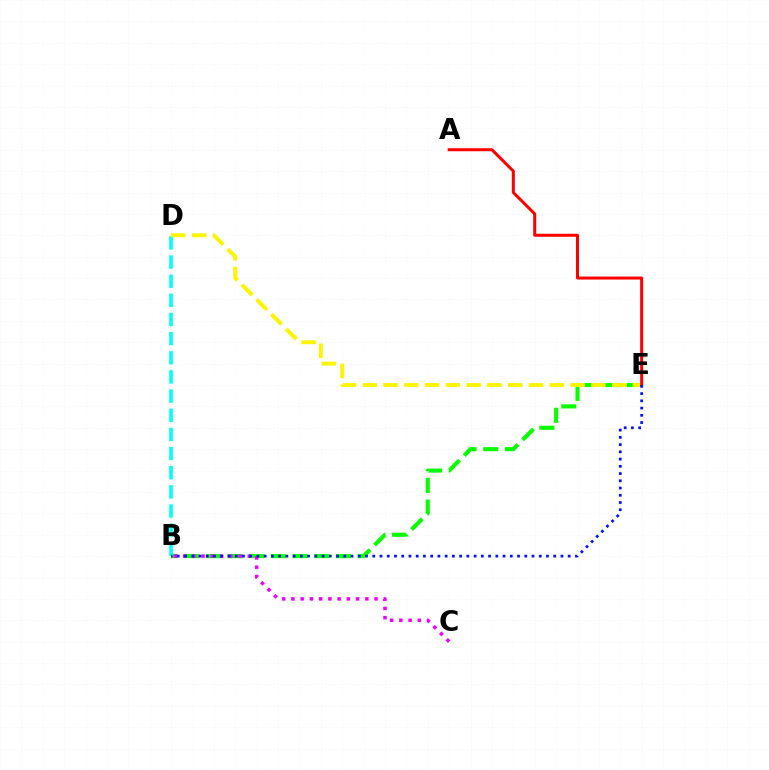{('B', 'E'): [{'color': '#08ff00', 'line_style': 'dashed', 'thickness': 2.94}, {'color': '#0010ff', 'line_style': 'dotted', 'thickness': 1.97}], ('B', 'D'): [{'color': '#00fff6', 'line_style': 'dashed', 'thickness': 2.6}], ('D', 'E'): [{'color': '#fcf500', 'line_style': 'dashed', 'thickness': 2.82}], ('B', 'C'): [{'color': '#ee00ff', 'line_style': 'dotted', 'thickness': 2.51}], ('A', 'E'): [{'color': '#ff0000', 'line_style': 'solid', 'thickness': 2.16}]}